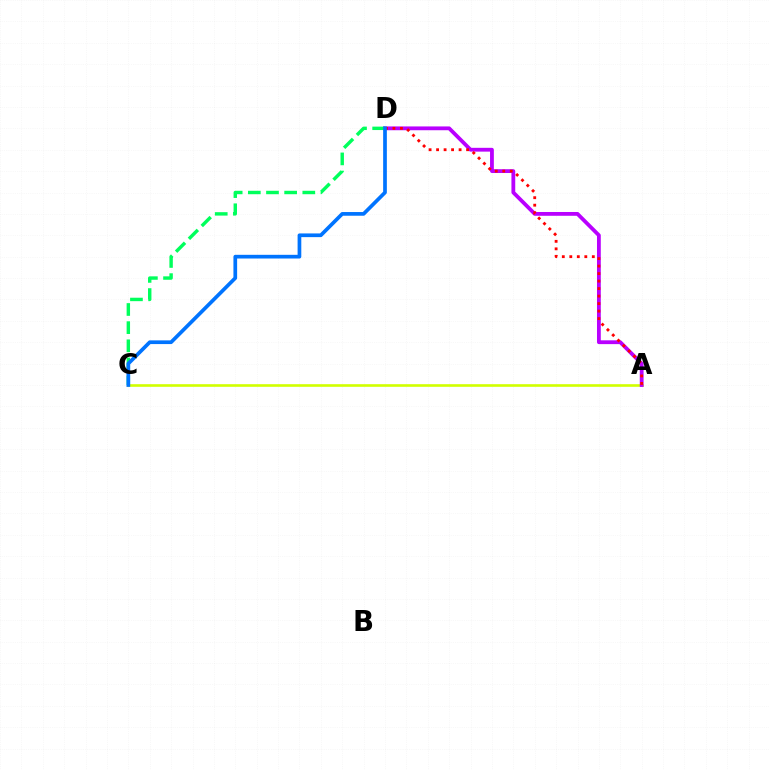{('A', 'C'): [{'color': '#d1ff00', 'line_style': 'solid', 'thickness': 1.89}], ('A', 'D'): [{'color': '#b900ff', 'line_style': 'solid', 'thickness': 2.74}, {'color': '#ff0000', 'line_style': 'dotted', 'thickness': 2.04}], ('C', 'D'): [{'color': '#00ff5c', 'line_style': 'dashed', 'thickness': 2.47}, {'color': '#0074ff', 'line_style': 'solid', 'thickness': 2.67}]}